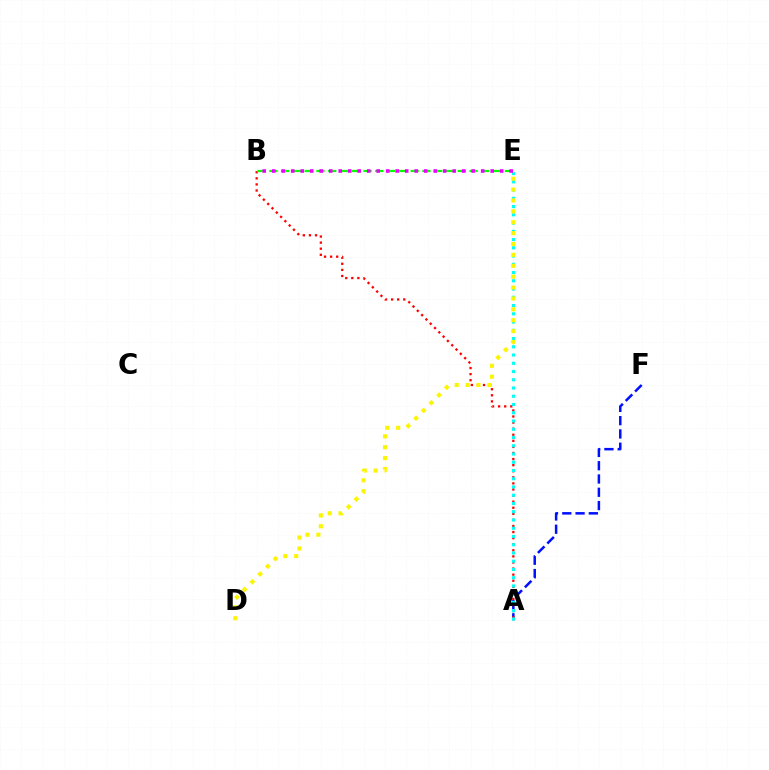{('A', 'F'): [{'color': '#0010ff', 'line_style': 'dashed', 'thickness': 1.81}], ('A', 'B'): [{'color': '#ff0000', 'line_style': 'dotted', 'thickness': 1.65}], ('B', 'E'): [{'color': '#08ff00', 'line_style': 'dashed', 'thickness': 1.6}, {'color': '#ee00ff', 'line_style': 'dotted', 'thickness': 2.58}], ('A', 'E'): [{'color': '#00fff6', 'line_style': 'dotted', 'thickness': 2.24}], ('D', 'E'): [{'color': '#fcf500', 'line_style': 'dotted', 'thickness': 2.96}]}